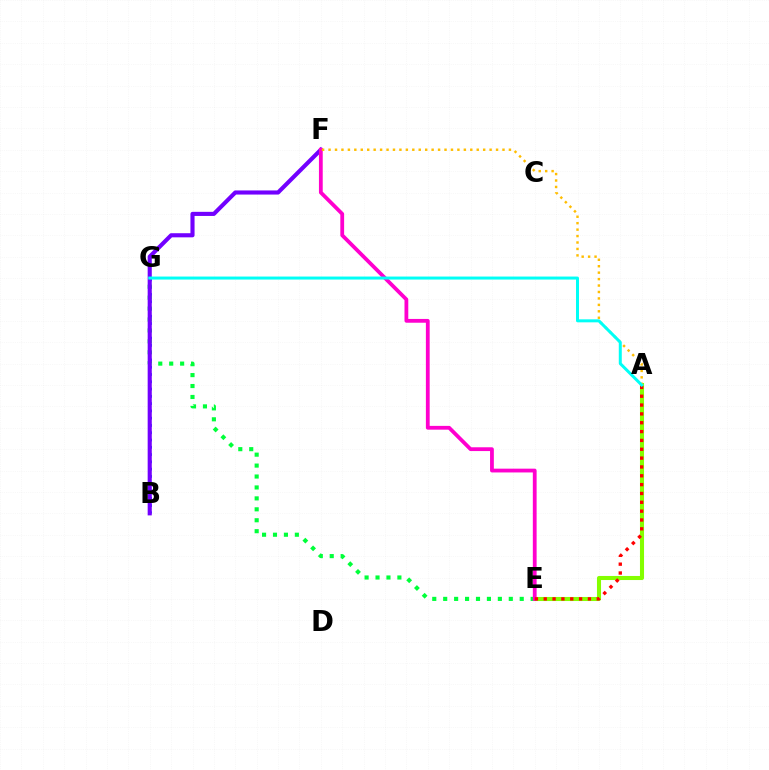{('B', 'G'): [{'color': '#004bff', 'line_style': 'dotted', 'thickness': 1.98}], ('A', 'E'): [{'color': '#84ff00', 'line_style': 'solid', 'thickness': 2.93}, {'color': '#ff0000', 'line_style': 'dotted', 'thickness': 2.4}], ('E', 'G'): [{'color': '#00ff39', 'line_style': 'dotted', 'thickness': 2.97}], ('B', 'F'): [{'color': '#7200ff', 'line_style': 'solid', 'thickness': 2.96}], ('E', 'F'): [{'color': '#ff00cf', 'line_style': 'solid', 'thickness': 2.73}], ('A', 'F'): [{'color': '#ffbd00', 'line_style': 'dotted', 'thickness': 1.75}], ('A', 'G'): [{'color': '#00fff6', 'line_style': 'solid', 'thickness': 2.16}]}